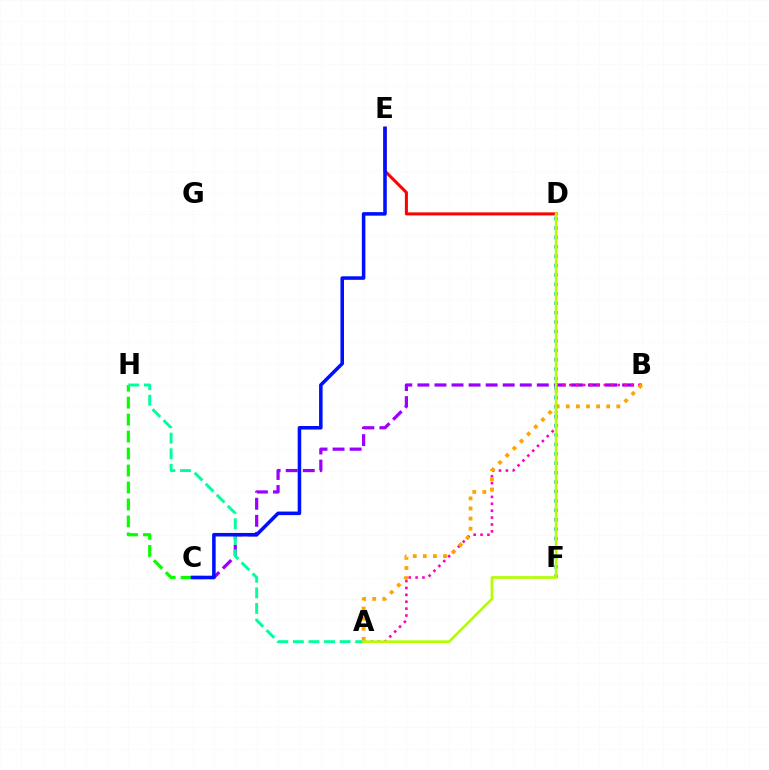{('B', 'C'): [{'color': '#9b00ff', 'line_style': 'dashed', 'thickness': 2.32}], ('A', 'B'): [{'color': '#ff00bd', 'line_style': 'dotted', 'thickness': 1.87}, {'color': '#ffa500', 'line_style': 'dotted', 'thickness': 2.75}], ('C', 'H'): [{'color': '#08ff00', 'line_style': 'dashed', 'thickness': 2.3}], ('A', 'H'): [{'color': '#00ff9d', 'line_style': 'dashed', 'thickness': 2.12}], ('D', 'E'): [{'color': '#ff0000', 'line_style': 'solid', 'thickness': 2.19}], ('D', 'F'): [{'color': '#00b5ff', 'line_style': 'dotted', 'thickness': 2.56}], ('A', 'D'): [{'color': '#b3ff00', 'line_style': 'solid', 'thickness': 1.95}], ('C', 'E'): [{'color': '#0010ff', 'line_style': 'solid', 'thickness': 2.55}]}